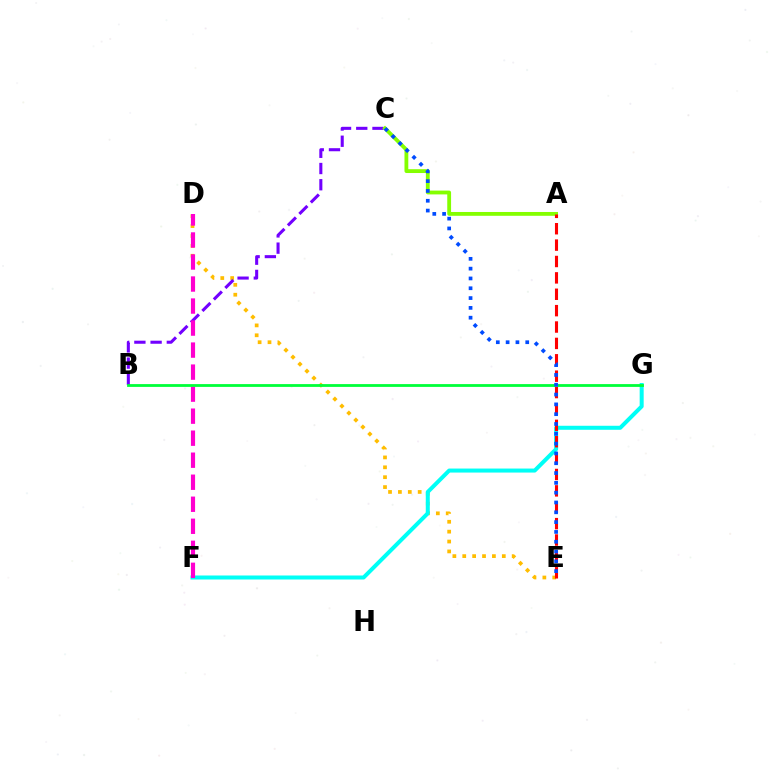{('D', 'E'): [{'color': '#ffbd00', 'line_style': 'dotted', 'thickness': 2.69}], ('B', 'C'): [{'color': '#7200ff', 'line_style': 'dashed', 'thickness': 2.2}], ('F', 'G'): [{'color': '#00fff6', 'line_style': 'solid', 'thickness': 2.89}], ('D', 'F'): [{'color': '#ff00cf', 'line_style': 'dashed', 'thickness': 2.99}], ('A', 'C'): [{'color': '#84ff00', 'line_style': 'solid', 'thickness': 2.75}], ('A', 'E'): [{'color': '#ff0000', 'line_style': 'dashed', 'thickness': 2.23}], ('B', 'G'): [{'color': '#00ff39', 'line_style': 'solid', 'thickness': 2.01}], ('C', 'E'): [{'color': '#004bff', 'line_style': 'dotted', 'thickness': 2.67}]}